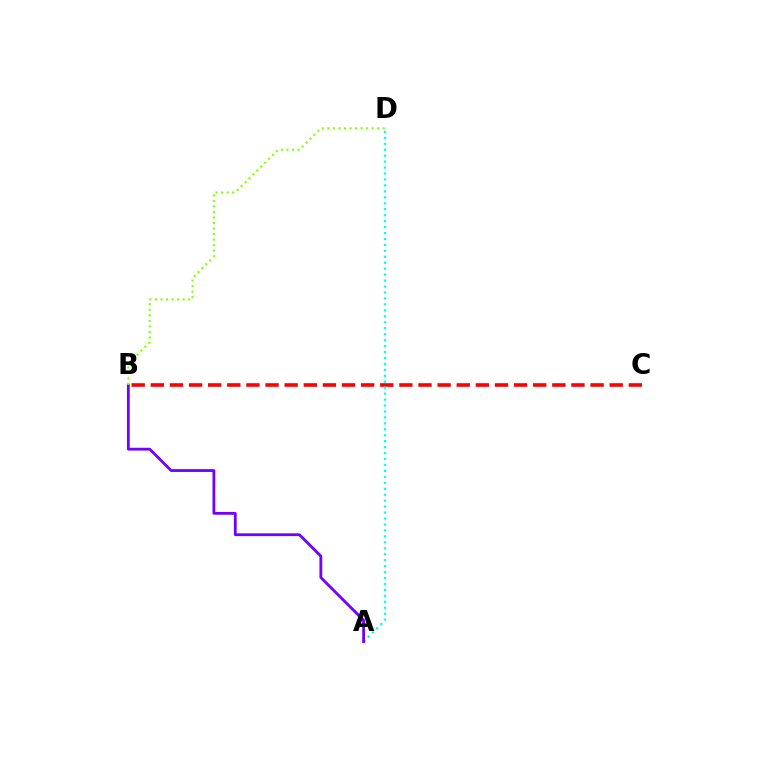{('B', 'C'): [{'color': '#ff0000', 'line_style': 'dashed', 'thickness': 2.6}], ('A', 'D'): [{'color': '#00fff6', 'line_style': 'dotted', 'thickness': 1.62}], ('A', 'B'): [{'color': '#7200ff', 'line_style': 'solid', 'thickness': 2.02}], ('B', 'D'): [{'color': '#84ff00', 'line_style': 'dotted', 'thickness': 1.5}]}